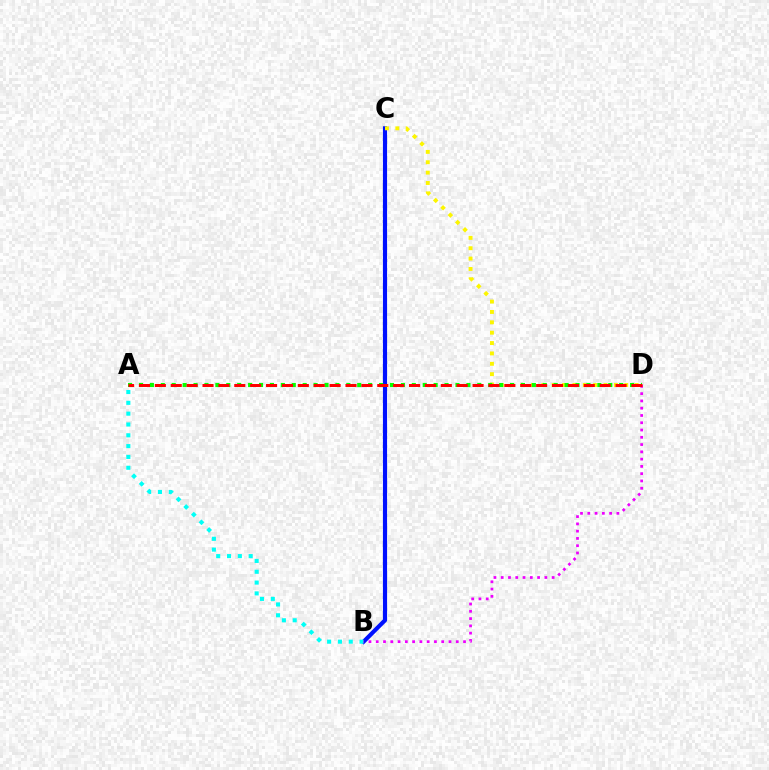{('B', 'C'): [{'color': '#0010ff', 'line_style': 'solid', 'thickness': 2.98}], ('A', 'B'): [{'color': '#00fff6', 'line_style': 'dotted', 'thickness': 2.94}], ('C', 'D'): [{'color': '#fcf500', 'line_style': 'dotted', 'thickness': 2.82}], ('B', 'D'): [{'color': '#ee00ff', 'line_style': 'dotted', 'thickness': 1.98}], ('A', 'D'): [{'color': '#08ff00', 'line_style': 'dotted', 'thickness': 2.97}, {'color': '#ff0000', 'line_style': 'dashed', 'thickness': 2.16}]}